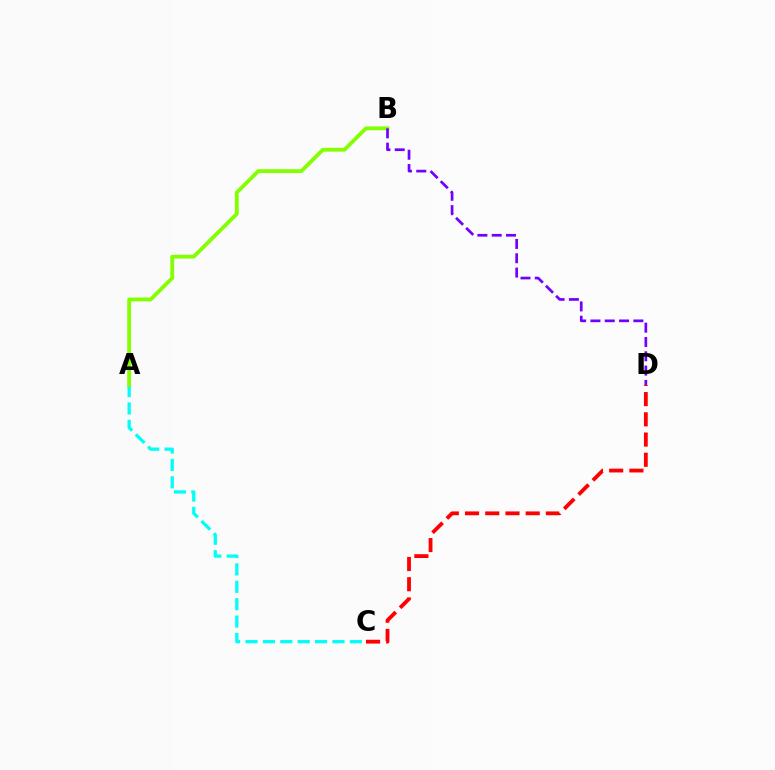{('A', 'C'): [{'color': '#00fff6', 'line_style': 'dashed', 'thickness': 2.36}], ('C', 'D'): [{'color': '#ff0000', 'line_style': 'dashed', 'thickness': 2.75}], ('A', 'B'): [{'color': '#84ff00', 'line_style': 'solid', 'thickness': 2.75}], ('B', 'D'): [{'color': '#7200ff', 'line_style': 'dashed', 'thickness': 1.94}]}